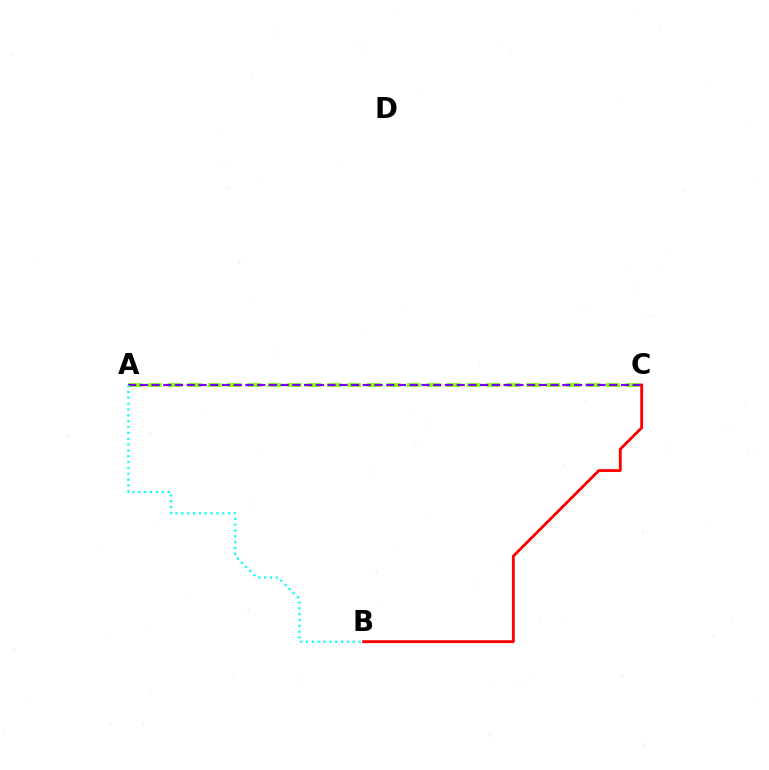{('A', 'C'): [{'color': '#84ff00', 'line_style': 'dashed', 'thickness': 2.71}, {'color': '#7200ff', 'line_style': 'dashed', 'thickness': 1.59}], ('B', 'C'): [{'color': '#ff0000', 'line_style': 'solid', 'thickness': 2.06}], ('A', 'B'): [{'color': '#00fff6', 'line_style': 'dotted', 'thickness': 1.59}]}